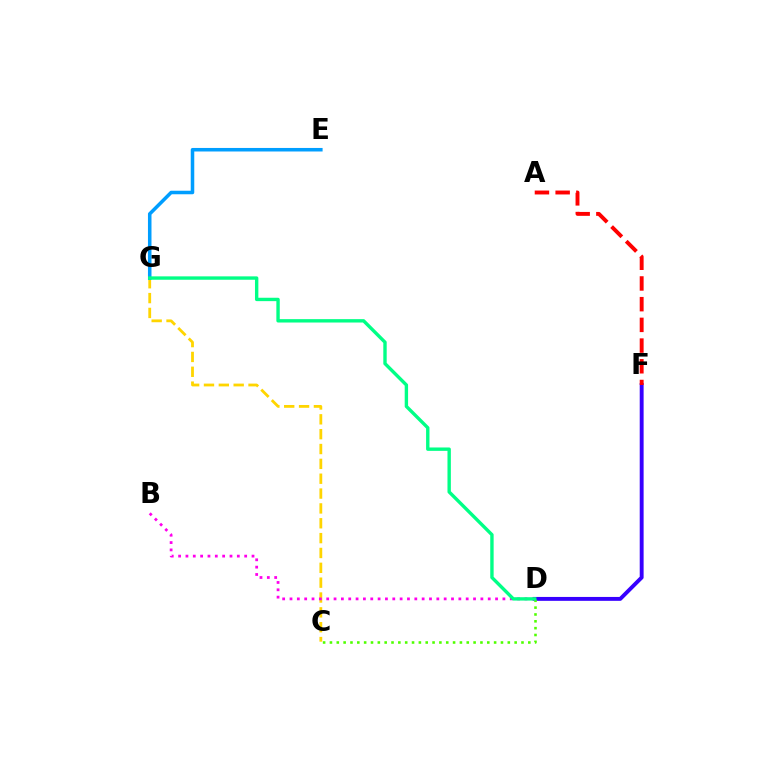{('C', 'G'): [{'color': '#ffd500', 'line_style': 'dashed', 'thickness': 2.02}], ('D', 'F'): [{'color': '#3700ff', 'line_style': 'solid', 'thickness': 2.81}], ('C', 'D'): [{'color': '#4fff00', 'line_style': 'dotted', 'thickness': 1.86}], ('A', 'F'): [{'color': '#ff0000', 'line_style': 'dashed', 'thickness': 2.81}], ('E', 'G'): [{'color': '#009eff', 'line_style': 'solid', 'thickness': 2.54}], ('B', 'D'): [{'color': '#ff00ed', 'line_style': 'dotted', 'thickness': 1.99}], ('D', 'G'): [{'color': '#00ff86', 'line_style': 'solid', 'thickness': 2.44}]}